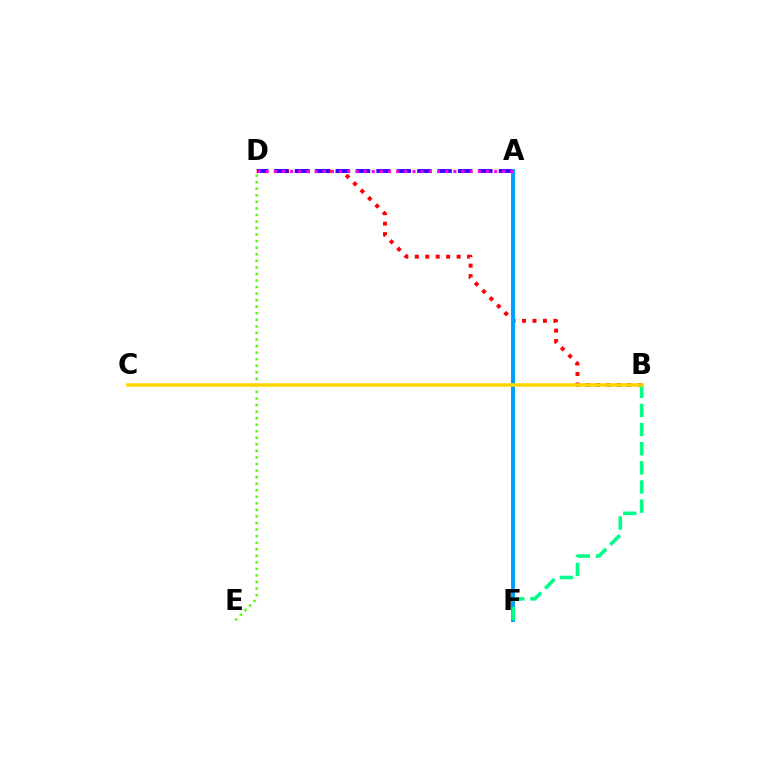{('B', 'D'): [{'color': '#ff0000', 'line_style': 'dotted', 'thickness': 2.84}], ('A', 'D'): [{'color': '#3700ff', 'line_style': 'dashed', 'thickness': 2.77}, {'color': '#ff00ed', 'line_style': 'dotted', 'thickness': 2.22}], ('A', 'F'): [{'color': '#009eff', 'line_style': 'solid', 'thickness': 2.84}], ('B', 'F'): [{'color': '#00ff86', 'line_style': 'dashed', 'thickness': 2.6}], ('D', 'E'): [{'color': '#4fff00', 'line_style': 'dotted', 'thickness': 1.78}], ('B', 'C'): [{'color': '#ffd500', 'line_style': 'solid', 'thickness': 2.54}]}